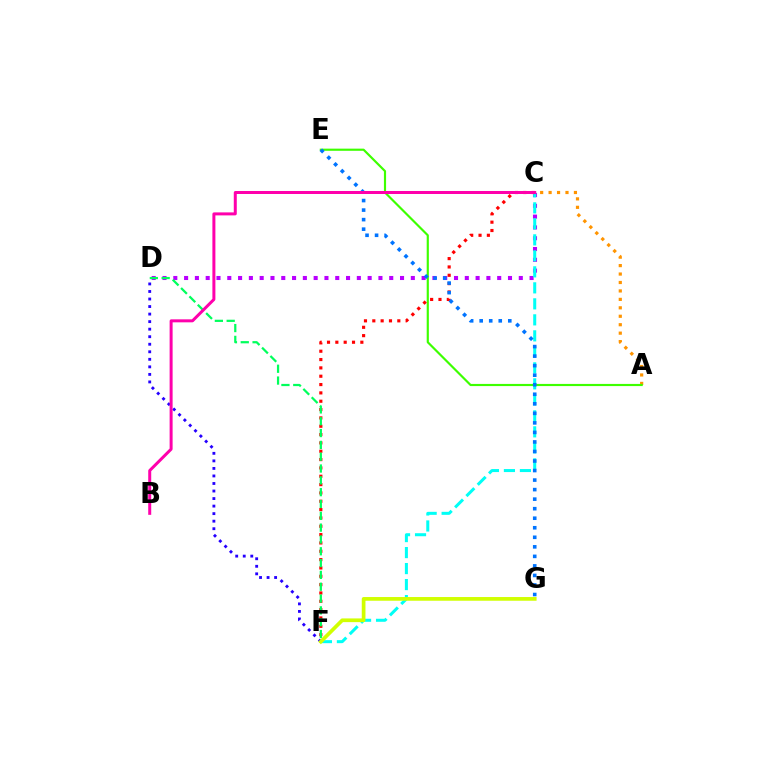{('C', 'D'): [{'color': '#b900ff', 'line_style': 'dotted', 'thickness': 2.93}], ('A', 'C'): [{'color': '#ff9400', 'line_style': 'dotted', 'thickness': 2.29}], ('C', 'F'): [{'color': '#00fff6', 'line_style': 'dashed', 'thickness': 2.17}, {'color': '#ff0000', 'line_style': 'dotted', 'thickness': 2.26}], ('A', 'E'): [{'color': '#3dff00', 'line_style': 'solid', 'thickness': 1.56}], ('D', 'F'): [{'color': '#2500ff', 'line_style': 'dotted', 'thickness': 2.05}, {'color': '#00ff5c', 'line_style': 'dashed', 'thickness': 1.61}], ('E', 'G'): [{'color': '#0074ff', 'line_style': 'dotted', 'thickness': 2.59}], ('B', 'C'): [{'color': '#ff00ac', 'line_style': 'solid', 'thickness': 2.16}], ('F', 'G'): [{'color': '#d1ff00', 'line_style': 'solid', 'thickness': 2.67}]}